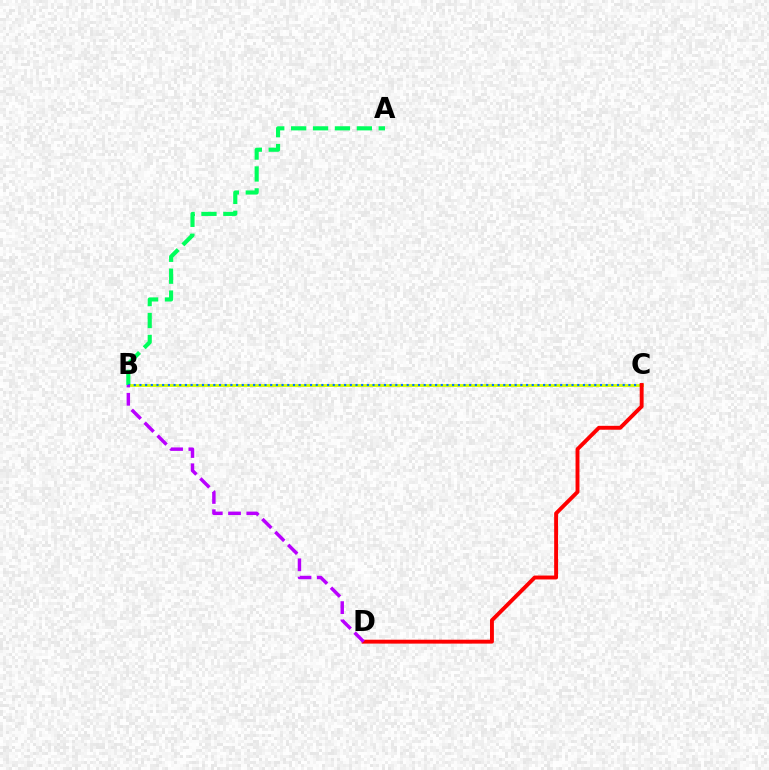{('B', 'C'): [{'color': '#d1ff00', 'line_style': 'solid', 'thickness': 2.03}, {'color': '#0074ff', 'line_style': 'dotted', 'thickness': 1.54}], ('A', 'B'): [{'color': '#00ff5c', 'line_style': 'dashed', 'thickness': 2.98}], ('C', 'D'): [{'color': '#ff0000', 'line_style': 'solid', 'thickness': 2.81}], ('B', 'D'): [{'color': '#b900ff', 'line_style': 'dashed', 'thickness': 2.48}]}